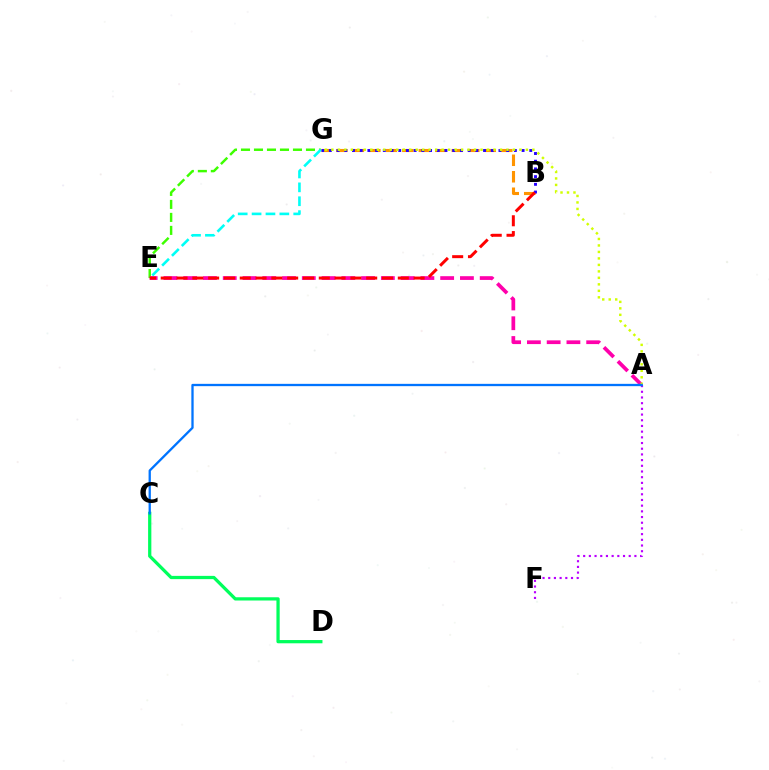{('C', 'D'): [{'color': '#00ff5c', 'line_style': 'solid', 'thickness': 2.34}], ('E', 'G'): [{'color': '#3dff00', 'line_style': 'dashed', 'thickness': 1.77}, {'color': '#00fff6', 'line_style': 'dashed', 'thickness': 1.89}], ('A', 'E'): [{'color': '#ff00ac', 'line_style': 'dashed', 'thickness': 2.69}], ('B', 'G'): [{'color': '#ff9400', 'line_style': 'dashed', 'thickness': 2.24}, {'color': '#2500ff', 'line_style': 'dotted', 'thickness': 2.09}], ('A', 'G'): [{'color': '#d1ff00', 'line_style': 'dotted', 'thickness': 1.76}], ('A', 'F'): [{'color': '#b900ff', 'line_style': 'dotted', 'thickness': 1.55}], ('A', 'C'): [{'color': '#0074ff', 'line_style': 'solid', 'thickness': 1.66}], ('B', 'E'): [{'color': '#ff0000', 'line_style': 'dashed', 'thickness': 2.15}]}